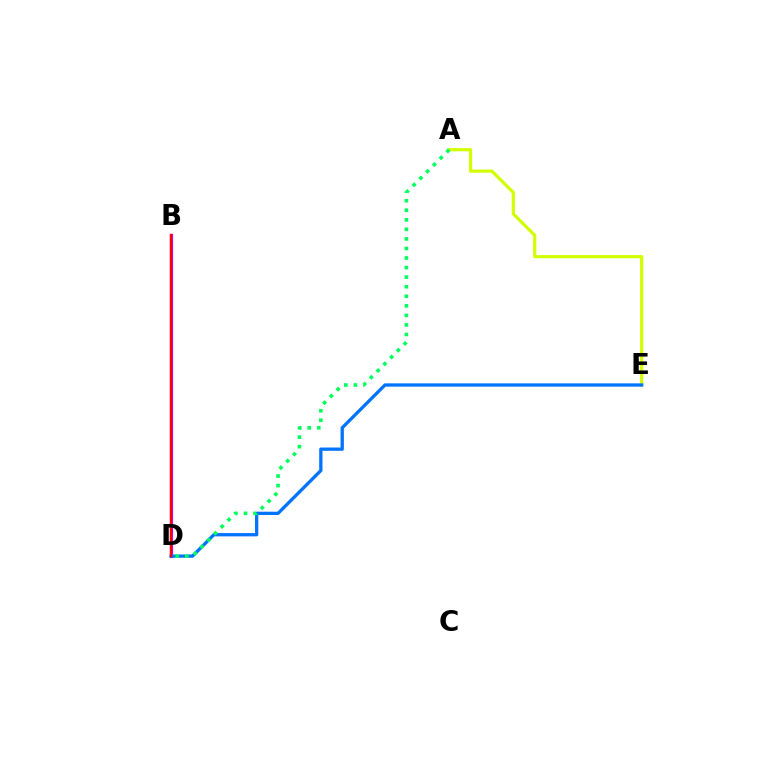{('A', 'E'): [{'color': '#d1ff00', 'line_style': 'solid', 'thickness': 2.29}], ('B', 'D'): [{'color': '#b900ff', 'line_style': 'solid', 'thickness': 2.28}, {'color': '#ff0000', 'line_style': 'solid', 'thickness': 1.69}], ('D', 'E'): [{'color': '#0074ff', 'line_style': 'solid', 'thickness': 2.37}], ('A', 'D'): [{'color': '#00ff5c', 'line_style': 'dotted', 'thickness': 2.6}]}